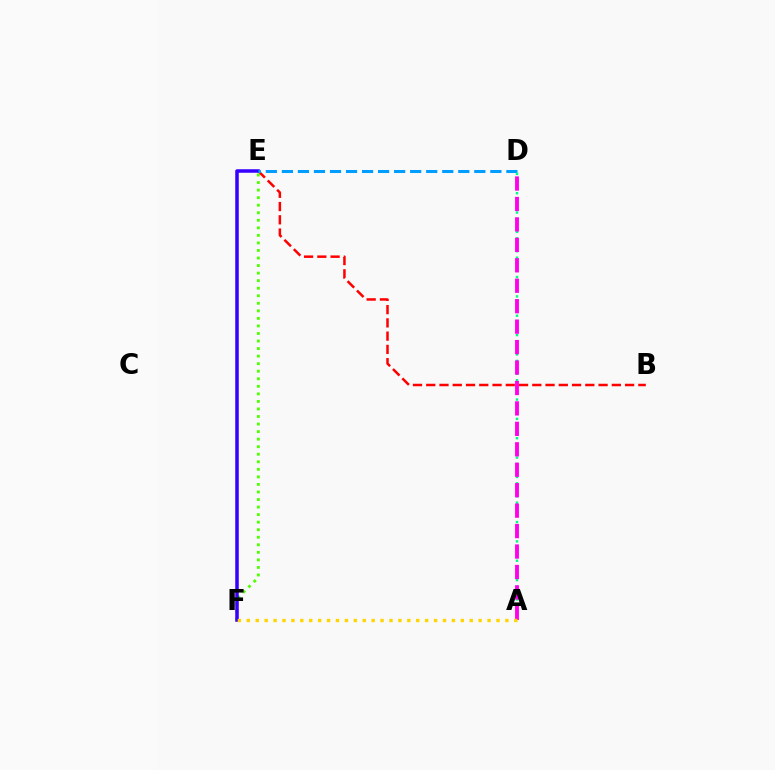{('B', 'E'): [{'color': '#ff0000', 'line_style': 'dashed', 'thickness': 1.8}], ('E', 'F'): [{'color': '#4fff00', 'line_style': 'dotted', 'thickness': 2.05}, {'color': '#3700ff', 'line_style': 'solid', 'thickness': 2.53}], ('D', 'E'): [{'color': '#009eff', 'line_style': 'dashed', 'thickness': 2.18}], ('A', 'D'): [{'color': '#00ff86', 'line_style': 'dotted', 'thickness': 1.75}, {'color': '#ff00ed', 'line_style': 'dashed', 'thickness': 2.78}], ('A', 'F'): [{'color': '#ffd500', 'line_style': 'dotted', 'thickness': 2.42}]}